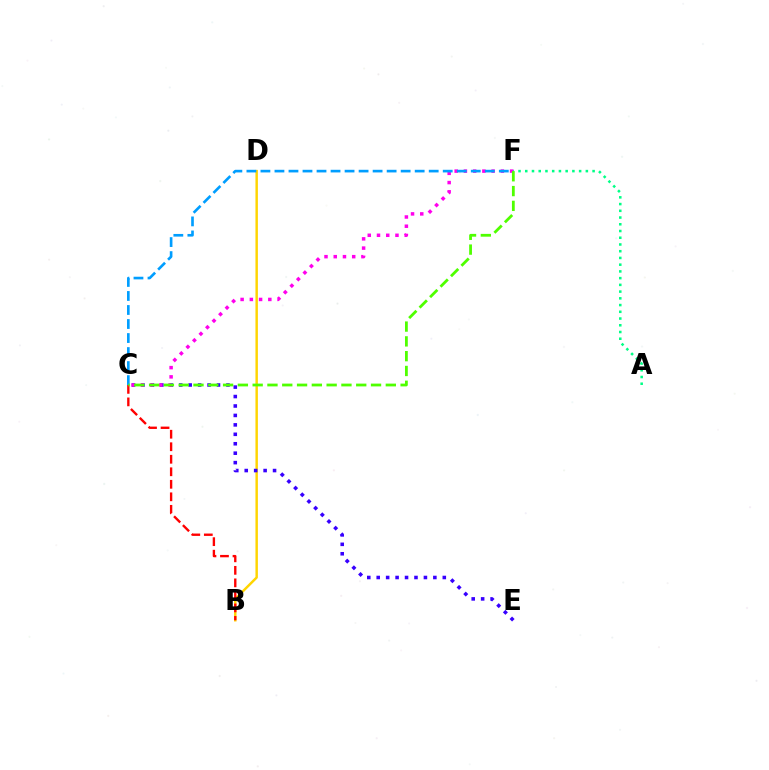{('B', 'D'): [{'color': '#ffd500', 'line_style': 'solid', 'thickness': 1.77}], ('C', 'E'): [{'color': '#3700ff', 'line_style': 'dotted', 'thickness': 2.57}], ('A', 'F'): [{'color': '#00ff86', 'line_style': 'dotted', 'thickness': 1.83}], ('C', 'F'): [{'color': '#ff00ed', 'line_style': 'dotted', 'thickness': 2.51}, {'color': '#009eff', 'line_style': 'dashed', 'thickness': 1.9}, {'color': '#4fff00', 'line_style': 'dashed', 'thickness': 2.01}], ('B', 'C'): [{'color': '#ff0000', 'line_style': 'dashed', 'thickness': 1.7}]}